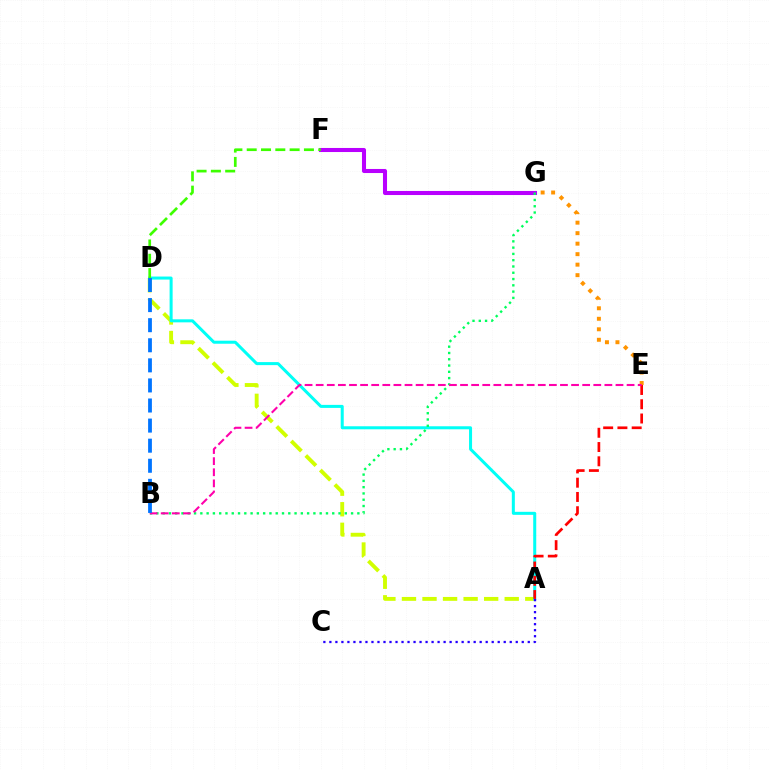{('A', 'D'): [{'color': '#d1ff00', 'line_style': 'dashed', 'thickness': 2.79}, {'color': '#00fff6', 'line_style': 'solid', 'thickness': 2.18}], ('A', 'E'): [{'color': '#ff0000', 'line_style': 'dashed', 'thickness': 1.94}], ('F', 'G'): [{'color': '#b900ff', 'line_style': 'solid', 'thickness': 2.93}], ('E', 'G'): [{'color': '#ff9400', 'line_style': 'dotted', 'thickness': 2.85}], ('B', 'G'): [{'color': '#00ff5c', 'line_style': 'dotted', 'thickness': 1.71}], ('B', 'E'): [{'color': '#ff00ac', 'line_style': 'dashed', 'thickness': 1.51}], ('B', 'D'): [{'color': '#0074ff', 'line_style': 'dashed', 'thickness': 2.73}], ('A', 'C'): [{'color': '#2500ff', 'line_style': 'dotted', 'thickness': 1.63}], ('D', 'F'): [{'color': '#3dff00', 'line_style': 'dashed', 'thickness': 1.94}]}